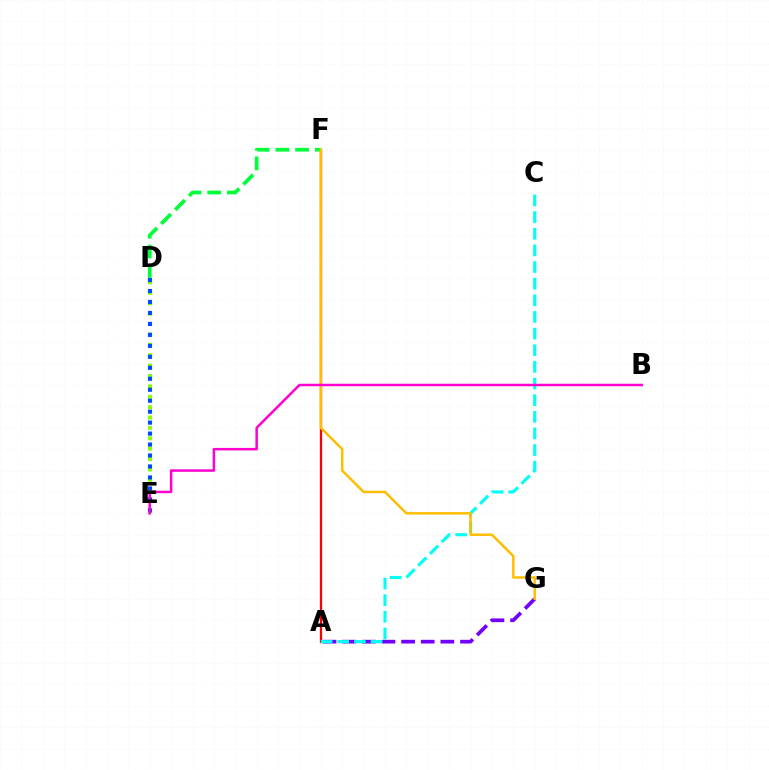{('D', 'E'): [{'color': '#84ff00', 'line_style': 'dotted', 'thickness': 2.82}, {'color': '#004bff', 'line_style': 'dotted', 'thickness': 2.98}], ('A', 'F'): [{'color': '#ff0000', 'line_style': 'solid', 'thickness': 1.63}], ('D', 'F'): [{'color': '#00ff39', 'line_style': 'dashed', 'thickness': 2.67}], ('A', 'G'): [{'color': '#7200ff', 'line_style': 'dashed', 'thickness': 2.67}], ('A', 'C'): [{'color': '#00fff6', 'line_style': 'dashed', 'thickness': 2.26}], ('F', 'G'): [{'color': '#ffbd00', 'line_style': 'solid', 'thickness': 1.78}], ('B', 'E'): [{'color': '#ff00cf', 'line_style': 'solid', 'thickness': 1.8}]}